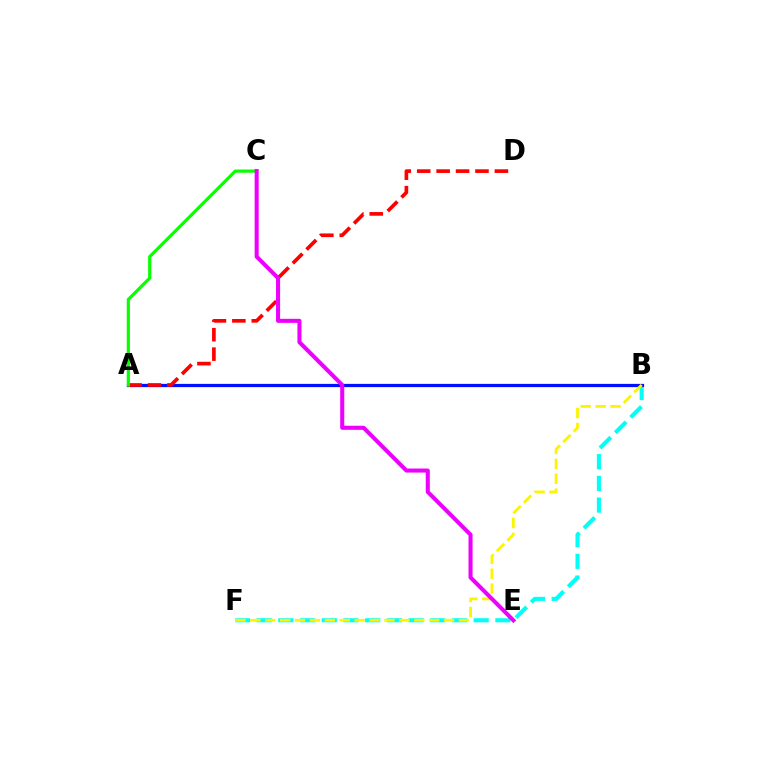{('B', 'F'): [{'color': '#00fff6', 'line_style': 'dashed', 'thickness': 2.95}, {'color': '#fcf500', 'line_style': 'dashed', 'thickness': 2.02}], ('A', 'B'): [{'color': '#0010ff', 'line_style': 'solid', 'thickness': 2.33}], ('A', 'D'): [{'color': '#ff0000', 'line_style': 'dashed', 'thickness': 2.64}], ('A', 'C'): [{'color': '#08ff00', 'line_style': 'solid', 'thickness': 2.29}], ('C', 'E'): [{'color': '#ee00ff', 'line_style': 'solid', 'thickness': 2.92}]}